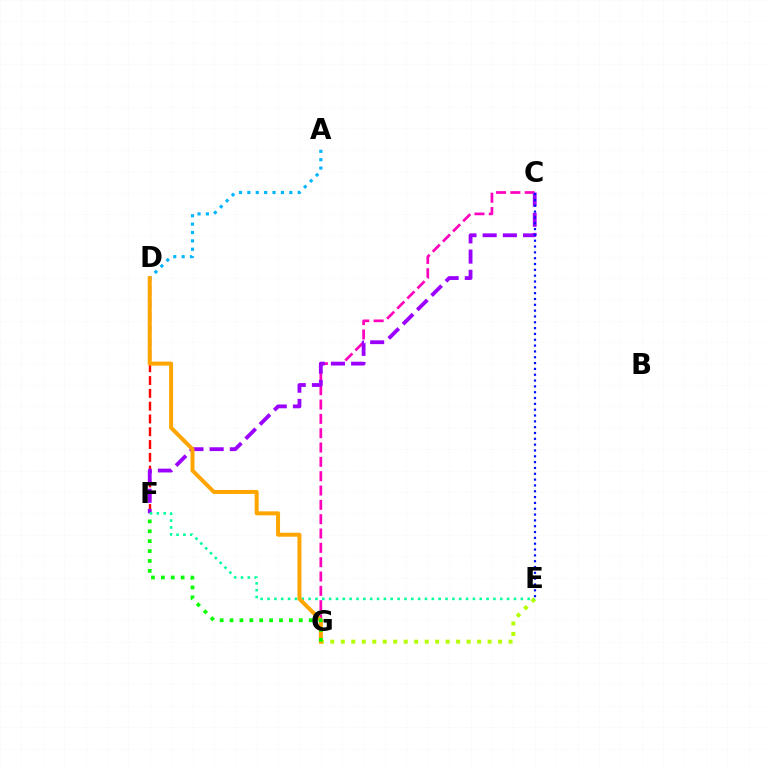{('C', 'G'): [{'color': '#ff00bd', 'line_style': 'dashed', 'thickness': 1.95}], ('E', 'G'): [{'color': '#b3ff00', 'line_style': 'dotted', 'thickness': 2.85}], ('A', 'D'): [{'color': '#00b5ff', 'line_style': 'dotted', 'thickness': 2.28}], ('D', 'F'): [{'color': '#ff0000', 'line_style': 'dashed', 'thickness': 1.74}], ('C', 'F'): [{'color': '#9b00ff', 'line_style': 'dashed', 'thickness': 2.74}], ('C', 'E'): [{'color': '#0010ff', 'line_style': 'dotted', 'thickness': 1.58}], ('E', 'F'): [{'color': '#00ff9d', 'line_style': 'dotted', 'thickness': 1.86}], ('D', 'G'): [{'color': '#ffa500', 'line_style': 'solid', 'thickness': 2.87}], ('F', 'G'): [{'color': '#08ff00', 'line_style': 'dotted', 'thickness': 2.69}]}